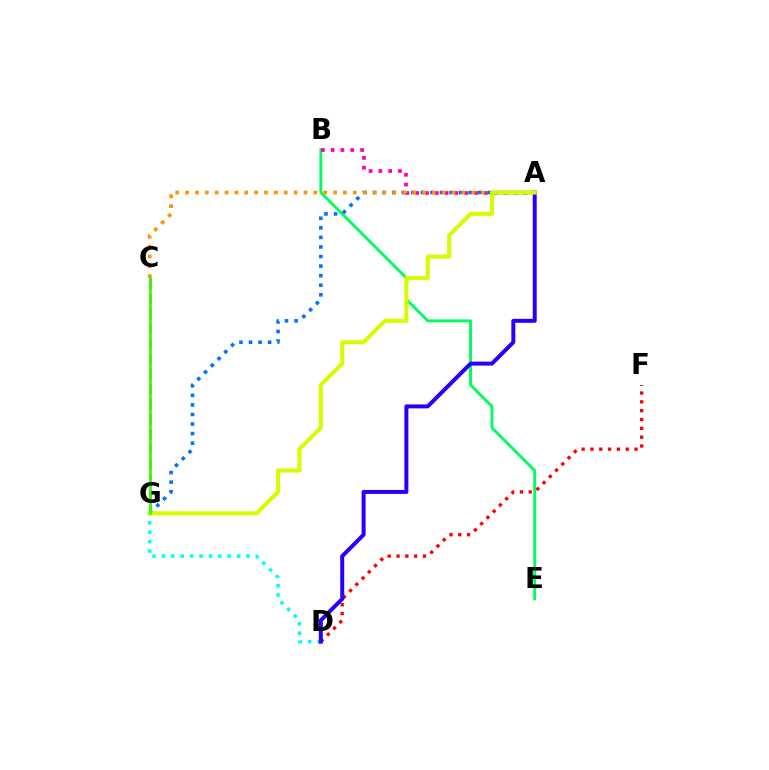{('B', 'E'): [{'color': '#00ff5c', 'line_style': 'solid', 'thickness': 2.08}], ('C', 'G'): [{'color': '#b900ff', 'line_style': 'dashed', 'thickness': 2.05}, {'color': '#3dff00', 'line_style': 'solid', 'thickness': 2.03}], ('A', 'B'): [{'color': '#ff00ac', 'line_style': 'dotted', 'thickness': 2.67}], ('D', 'G'): [{'color': '#00fff6', 'line_style': 'dotted', 'thickness': 2.55}], ('A', 'G'): [{'color': '#0074ff', 'line_style': 'dotted', 'thickness': 2.6}, {'color': '#d1ff00', 'line_style': 'solid', 'thickness': 2.93}], ('D', 'F'): [{'color': '#ff0000', 'line_style': 'dotted', 'thickness': 2.4}], ('A', 'C'): [{'color': '#ff9400', 'line_style': 'dotted', 'thickness': 2.68}], ('A', 'D'): [{'color': '#2500ff', 'line_style': 'solid', 'thickness': 2.86}]}